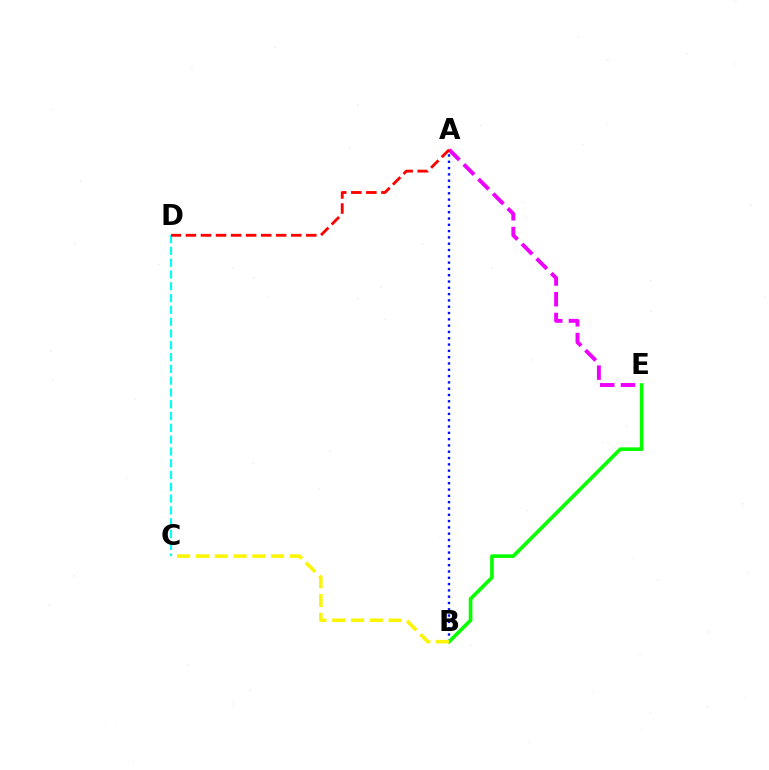{('A', 'E'): [{'color': '#ee00ff', 'line_style': 'dashed', 'thickness': 2.82}], ('A', 'B'): [{'color': '#0010ff', 'line_style': 'dotted', 'thickness': 1.71}], ('B', 'E'): [{'color': '#08ff00', 'line_style': 'solid', 'thickness': 2.63}], ('B', 'C'): [{'color': '#fcf500', 'line_style': 'dashed', 'thickness': 2.55}], ('C', 'D'): [{'color': '#00fff6', 'line_style': 'dashed', 'thickness': 1.6}], ('A', 'D'): [{'color': '#ff0000', 'line_style': 'dashed', 'thickness': 2.04}]}